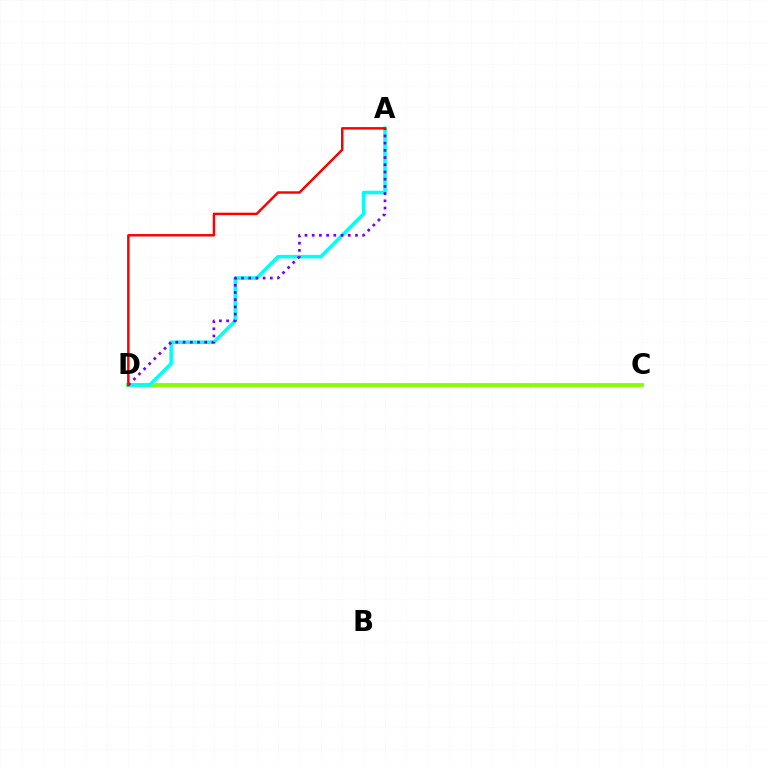{('C', 'D'): [{'color': '#84ff00', 'line_style': 'solid', 'thickness': 2.75}], ('A', 'D'): [{'color': '#00fff6', 'line_style': 'solid', 'thickness': 2.56}, {'color': '#7200ff', 'line_style': 'dotted', 'thickness': 1.96}, {'color': '#ff0000', 'line_style': 'solid', 'thickness': 1.77}]}